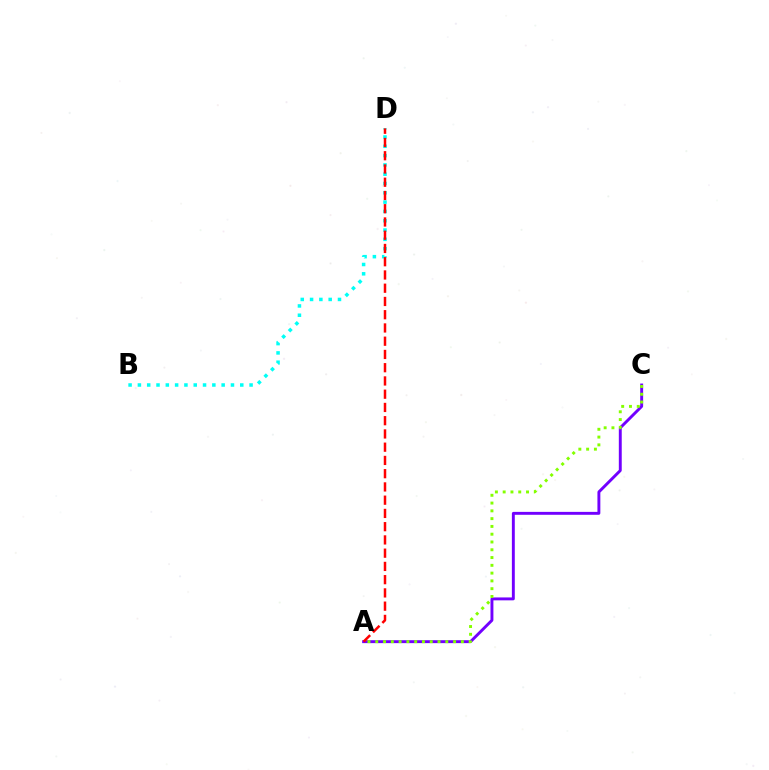{('A', 'C'): [{'color': '#7200ff', 'line_style': 'solid', 'thickness': 2.1}, {'color': '#84ff00', 'line_style': 'dotted', 'thickness': 2.11}], ('B', 'D'): [{'color': '#00fff6', 'line_style': 'dotted', 'thickness': 2.53}], ('A', 'D'): [{'color': '#ff0000', 'line_style': 'dashed', 'thickness': 1.8}]}